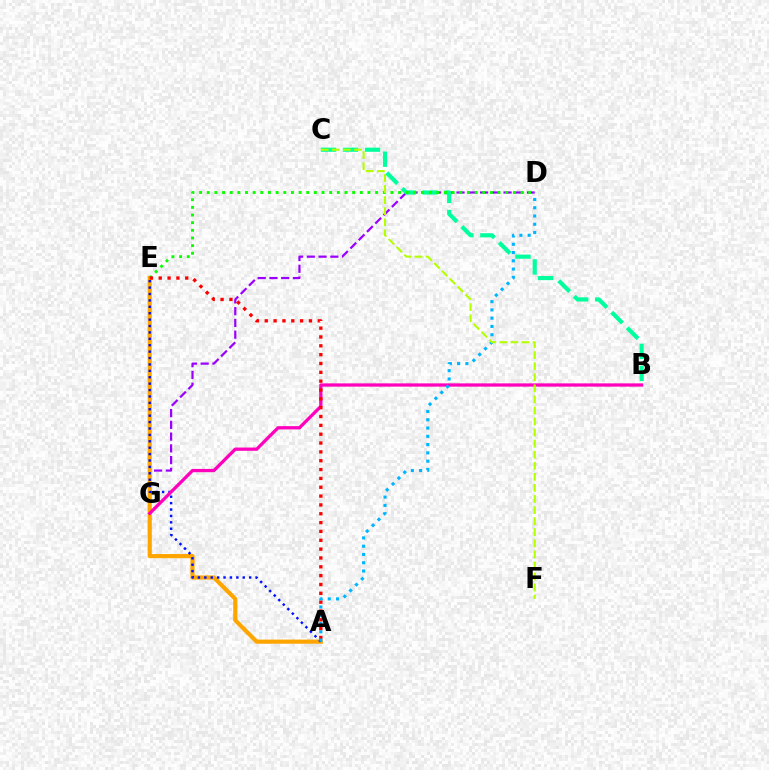{('D', 'G'): [{'color': '#9b00ff', 'line_style': 'dashed', 'thickness': 1.6}], ('A', 'E'): [{'color': '#ffa500', 'line_style': 'solid', 'thickness': 2.99}, {'color': '#0010ff', 'line_style': 'dotted', 'thickness': 1.74}, {'color': '#ff0000', 'line_style': 'dotted', 'thickness': 2.4}], ('B', 'C'): [{'color': '#00ff9d', 'line_style': 'dashed', 'thickness': 2.99}], ('D', 'E'): [{'color': '#08ff00', 'line_style': 'dotted', 'thickness': 2.08}], ('B', 'G'): [{'color': '#ff00bd', 'line_style': 'solid', 'thickness': 2.35}], ('A', 'D'): [{'color': '#00b5ff', 'line_style': 'dotted', 'thickness': 2.25}], ('C', 'F'): [{'color': '#b3ff00', 'line_style': 'dashed', 'thickness': 1.5}]}